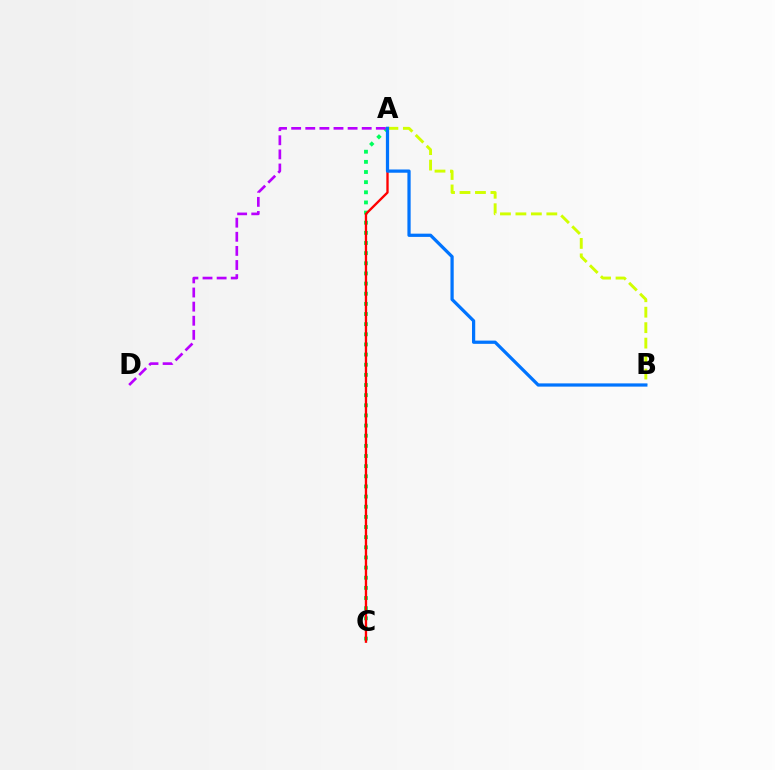{('A', 'C'): [{'color': '#00ff5c', 'line_style': 'dotted', 'thickness': 2.76}, {'color': '#ff0000', 'line_style': 'solid', 'thickness': 1.69}], ('A', 'B'): [{'color': '#d1ff00', 'line_style': 'dashed', 'thickness': 2.1}, {'color': '#0074ff', 'line_style': 'solid', 'thickness': 2.33}], ('A', 'D'): [{'color': '#b900ff', 'line_style': 'dashed', 'thickness': 1.92}]}